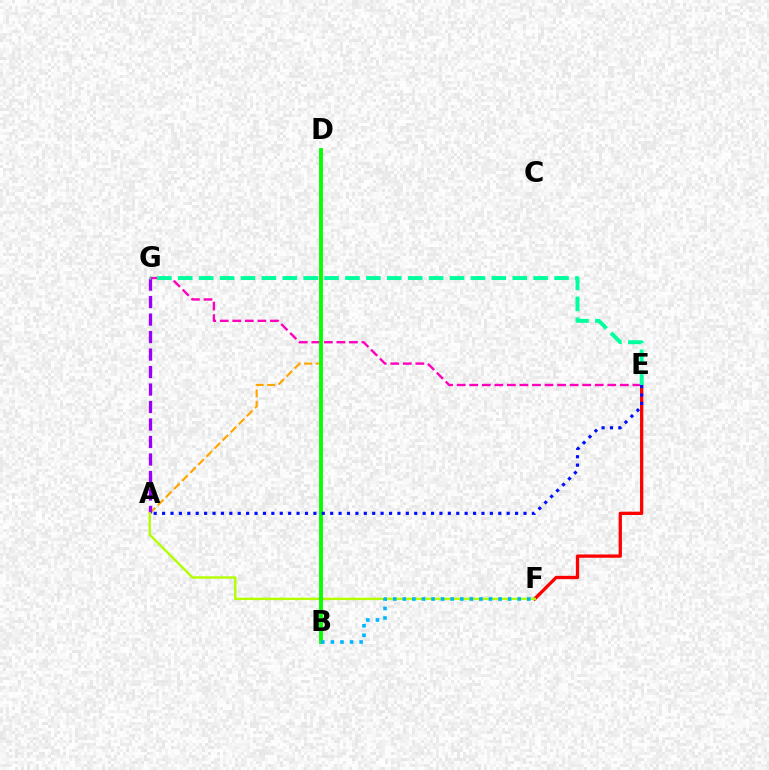{('A', 'D'): [{'color': '#ffa500', 'line_style': 'dashed', 'thickness': 1.56}], ('A', 'G'): [{'color': '#9b00ff', 'line_style': 'dashed', 'thickness': 2.38}], ('E', 'F'): [{'color': '#ff0000', 'line_style': 'solid', 'thickness': 2.37}], ('A', 'F'): [{'color': '#b3ff00', 'line_style': 'solid', 'thickness': 1.72}], ('E', 'G'): [{'color': '#ff00bd', 'line_style': 'dashed', 'thickness': 1.7}, {'color': '#00ff9d', 'line_style': 'dashed', 'thickness': 2.84}], ('B', 'D'): [{'color': '#08ff00', 'line_style': 'solid', 'thickness': 2.78}], ('A', 'E'): [{'color': '#0010ff', 'line_style': 'dotted', 'thickness': 2.28}], ('B', 'F'): [{'color': '#00b5ff', 'line_style': 'dotted', 'thickness': 2.6}]}